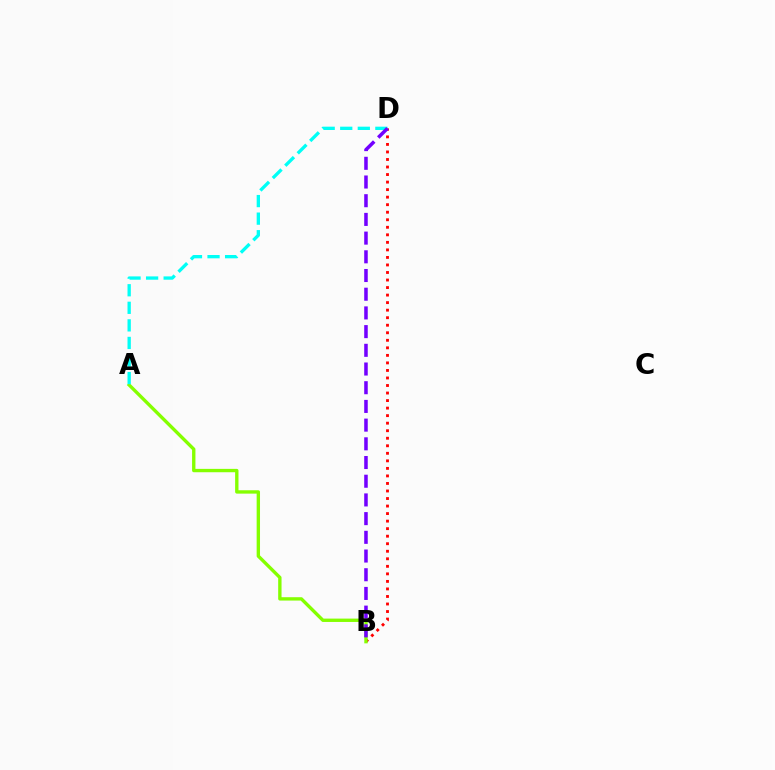{('B', 'D'): [{'color': '#ff0000', 'line_style': 'dotted', 'thickness': 2.05}, {'color': '#7200ff', 'line_style': 'dashed', 'thickness': 2.54}], ('A', 'B'): [{'color': '#84ff00', 'line_style': 'solid', 'thickness': 2.42}], ('A', 'D'): [{'color': '#00fff6', 'line_style': 'dashed', 'thickness': 2.39}]}